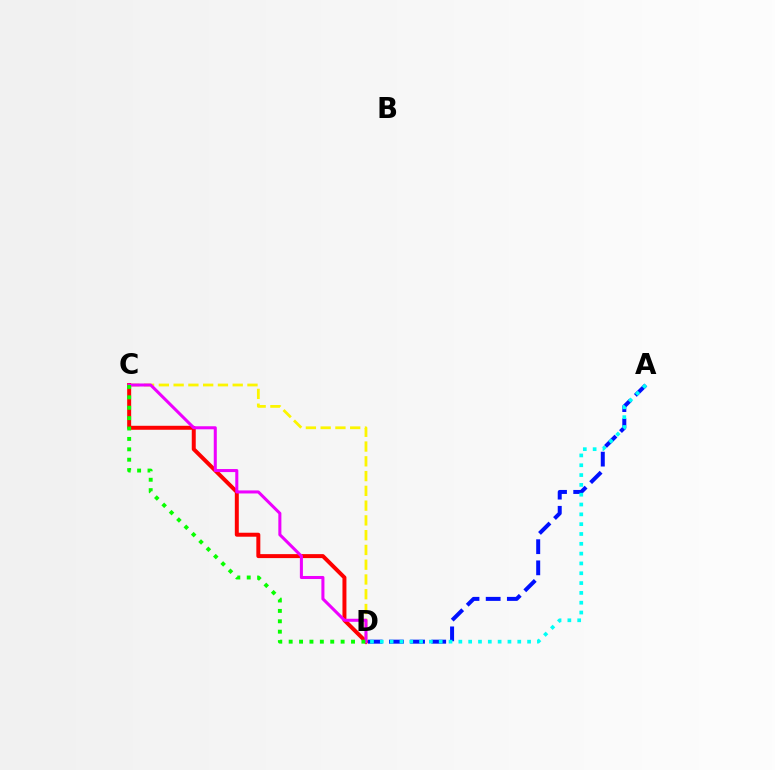{('C', 'D'): [{'color': '#fcf500', 'line_style': 'dashed', 'thickness': 2.01}, {'color': '#ff0000', 'line_style': 'solid', 'thickness': 2.86}, {'color': '#ee00ff', 'line_style': 'solid', 'thickness': 2.19}, {'color': '#08ff00', 'line_style': 'dotted', 'thickness': 2.82}], ('A', 'D'): [{'color': '#0010ff', 'line_style': 'dashed', 'thickness': 2.88}, {'color': '#00fff6', 'line_style': 'dotted', 'thickness': 2.67}]}